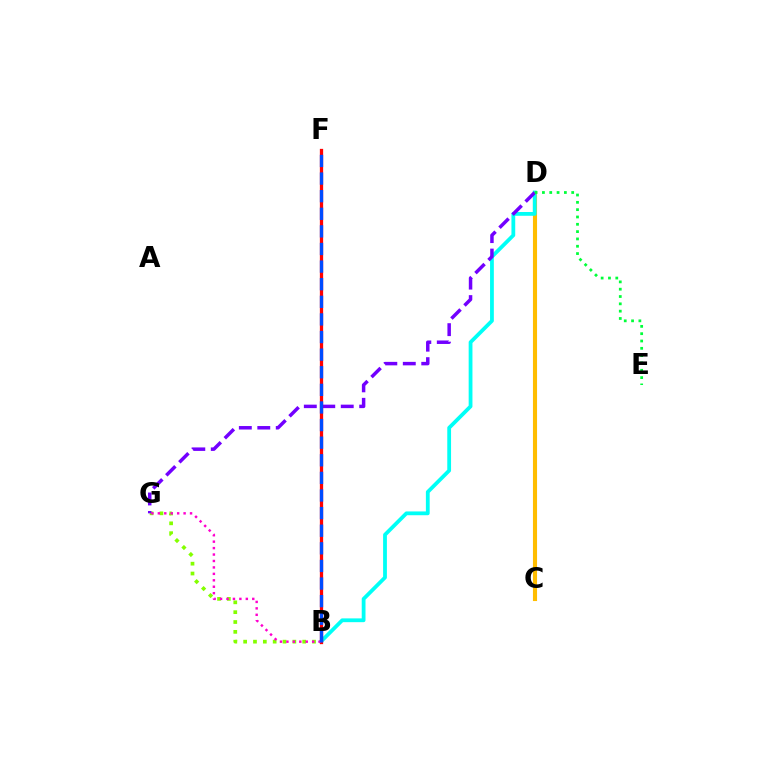{('C', 'D'): [{'color': '#ffbd00', 'line_style': 'solid', 'thickness': 2.96}], ('B', 'D'): [{'color': '#00fff6', 'line_style': 'solid', 'thickness': 2.73}], ('B', 'G'): [{'color': '#84ff00', 'line_style': 'dotted', 'thickness': 2.67}, {'color': '#ff00cf', 'line_style': 'dotted', 'thickness': 1.75}], ('D', 'G'): [{'color': '#7200ff', 'line_style': 'dashed', 'thickness': 2.51}], ('D', 'E'): [{'color': '#00ff39', 'line_style': 'dotted', 'thickness': 1.99}], ('B', 'F'): [{'color': '#ff0000', 'line_style': 'solid', 'thickness': 2.36}, {'color': '#004bff', 'line_style': 'dashed', 'thickness': 2.39}]}